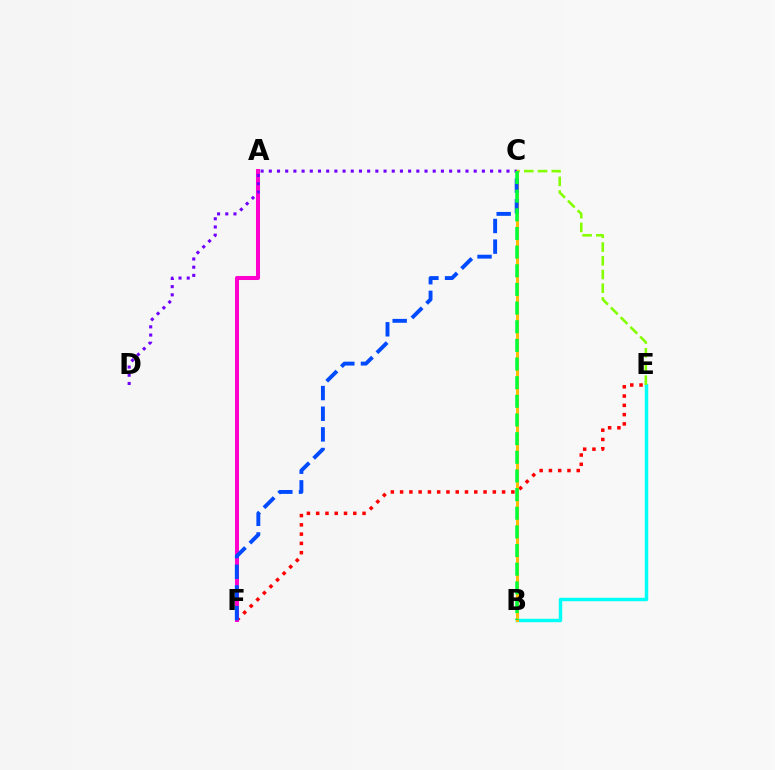{('E', 'F'): [{'color': '#ff0000', 'line_style': 'dotted', 'thickness': 2.52}], ('B', 'E'): [{'color': '#00fff6', 'line_style': 'solid', 'thickness': 2.48}], ('C', 'E'): [{'color': '#84ff00', 'line_style': 'dashed', 'thickness': 1.87}], ('B', 'C'): [{'color': '#ffbd00', 'line_style': 'solid', 'thickness': 2.21}, {'color': '#00ff39', 'line_style': 'dashed', 'thickness': 2.53}], ('A', 'F'): [{'color': '#ff00cf', 'line_style': 'solid', 'thickness': 2.9}], ('C', 'F'): [{'color': '#004bff', 'line_style': 'dashed', 'thickness': 2.8}], ('C', 'D'): [{'color': '#7200ff', 'line_style': 'dotted', 'thickness': 2.23}]}